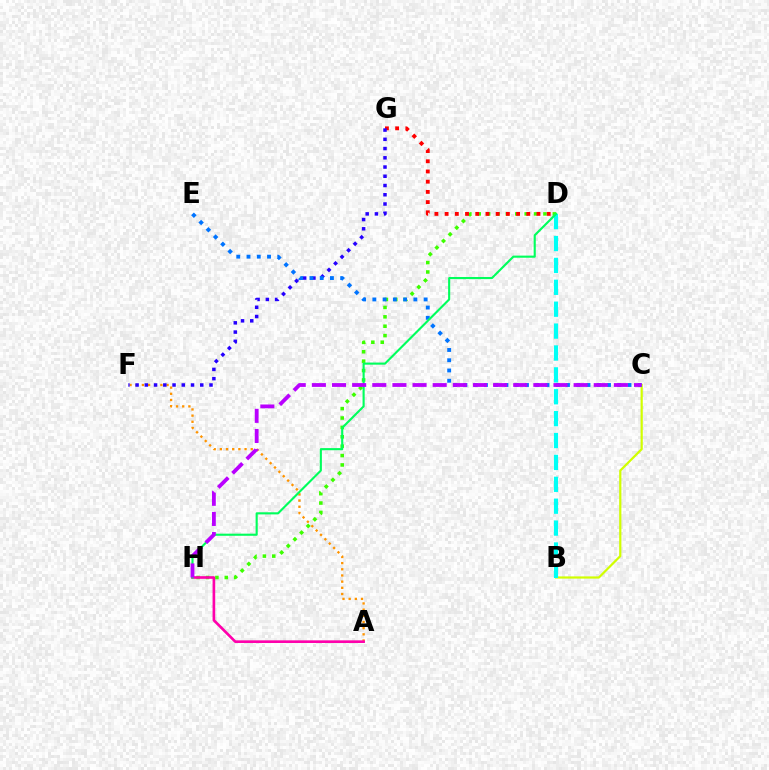{('A', 'F'): [{'color': '#ff9400', 'line_style': 'dotted', 'thickness': 1.68}], ('D', 'H'): [{'color': '#3dff00', 'line_style': 'dotted', 'thickness': 2.55}, {'color': '#00ff5c', 'line_style': 'solid', 'thickness': 1.53}], ('D', 'G'): [{'color': '#ff0000', 'line_style': 'dotted', 'thickness': 2.77}], ('B', 'C'): [{'color': '#d1ff00', 'line_style': 'solid', 'thickness': 1.59}], ('F', 'G'): [{'color': '#2500ff', 'line_style': 'dotted', 'thickness': 2.51}], ('C', 'E'): [{'color': '#0074ff', 'line_style': 'dotted', 'thickness': 2.79}], ('A', 'H'): [{'color': '#ff00ac', 'line_style': 'solid', 'thickness': 1.91}], ('B', 'D'): [{'color': '#00fff6', 'line_style': 'dashed', 'thickness': 2.97}], ('C', 'H'): [{'color': '#b900ff', 'line_style': 'dashed', 'thickness': 2.74}]}